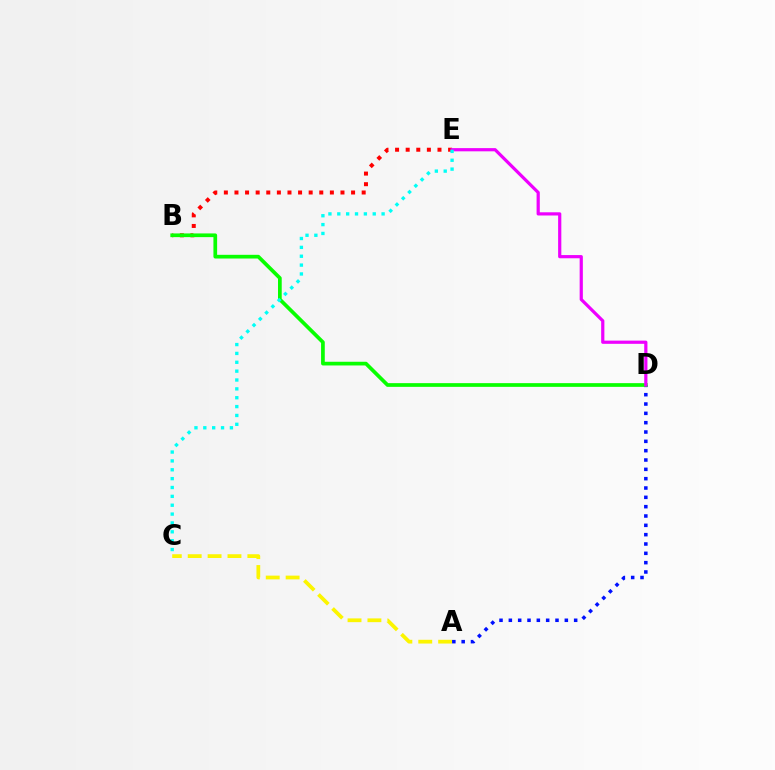{('A', 'C'): [{'color': '#fcf500', 'line_style': 'dashed', 'thickness': 2.7}], ('B', 'E'): [{'color': '#ff0000', 'line_style': 'dotted', 'thickness': 2.88}], ('A', 'D'): [{'color': '#0010ff', 'line_style': 'dotted', 'thickness': 2.54}], ('B', 'D'): [{'color': '#08ff00', 'line_style': 'solid', 'thickness': 2.67}], ('D', 'E'): [{'color': '#ee00ff', 'line_style': 'solid', 'thickness': 2.31}], ('C', 'E'): [{'color': '#00fff6', 'line_style': 'dotted', 'thickness': 2.41}]}